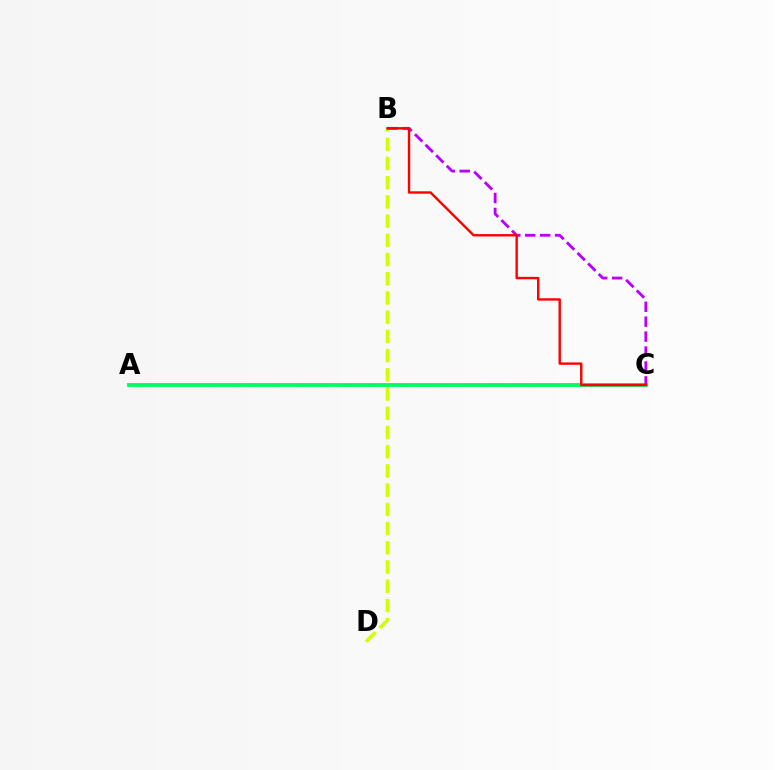{('B', 'D'): [{'color': '#d1ff00', 'line_style': 'dashed', 'thickness': 2.61}], ('A', 'C'): [{'color': '#0074ff', 'line_style': 'dashed', 'thickness': 1.62}, {'color': '#00ff5c', 'line_style': 'solid', 'thickness': 2.76}], ('B', 'C'): [{'color': '#b900ff', 'line_style': 'dashed', 'thickness': 2.03}, {'color': '#ff0000', 'line_style': 'solid', 'thickness': 1.73}]}